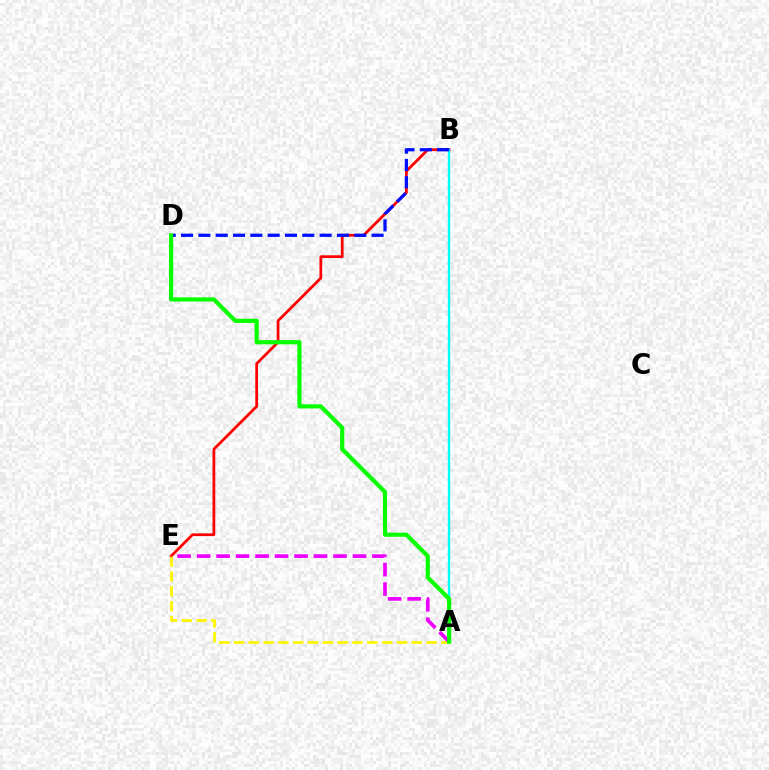{('B', 'E'): [{'color': '#ff0000', 'line_style': 'solid', 'thickness': 1.98}], ('A', 'B'): [{'color': '#00fff6', 'line_style': 'solid', 'thickness': 1.73}], ('B', 'D'): [{'color': '#0010ff', 'line_style': 'dashed', 'thickness': 2.35}], ('A', 'E'): [{'color': '#fcf500', 'line_style': 'dashed', 'thickness': 2.01}, {'color': '#ee00ff', 'line_style': 'dashed', 'thickness': 2.65}], ('A', 'D'): [{'color': '#08ff00', 'line_style': 'solid', 'thickness': 2.99}]}